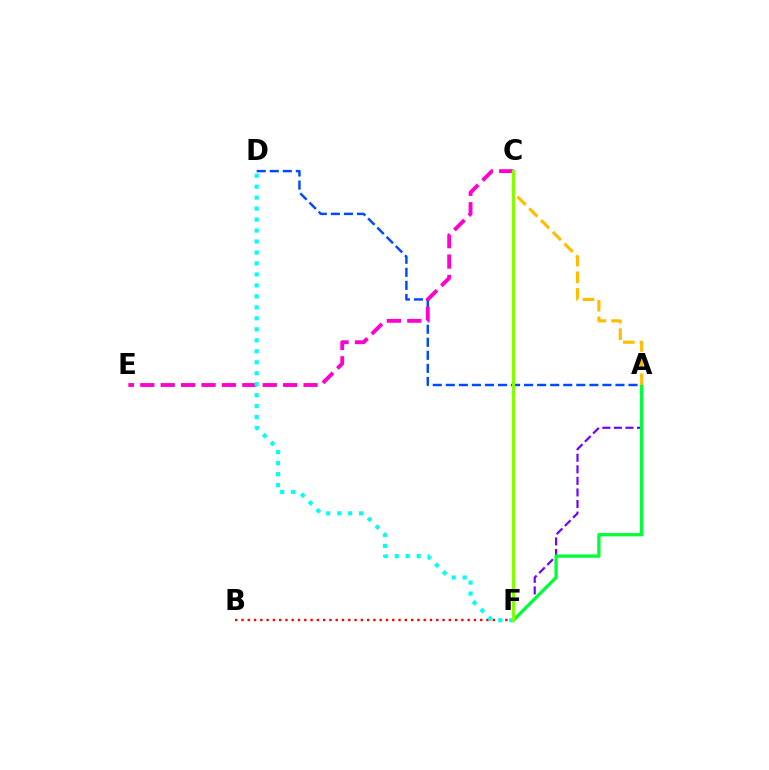{('A', 'D'): [{'color': '#004bff', 'line_style': 'dashed', 'thickness': 1.77}], ('A', 'F'): [{'color': '#7200ff', 'line_style': 'dashed', 'thickness': 1.57}, {'color': '#00ff39', 'line_style': 'solid', 'thickness': 2.38}], ('C', 'E'): [{'color': '#ff00cf', 'line_style': 'dashed', 'thickness': 2.77}], ('B', 'F'): [{'color': '#ff0000', 'line_style': 'dotted', 'thickness': 1.71}], ('D', 'F'): [{'color': '#00fff6', 'line_style': 'dotted', 'thickness': 2.98}], ('A', 'C'): [{'color': '#ffbd00', 'line_style': 'dashed', 'thickness': 2.26}], ('C', 'F'): [{'color': '#84ff00', 'line_style': 'solid', 'thickness': 2.32}]}